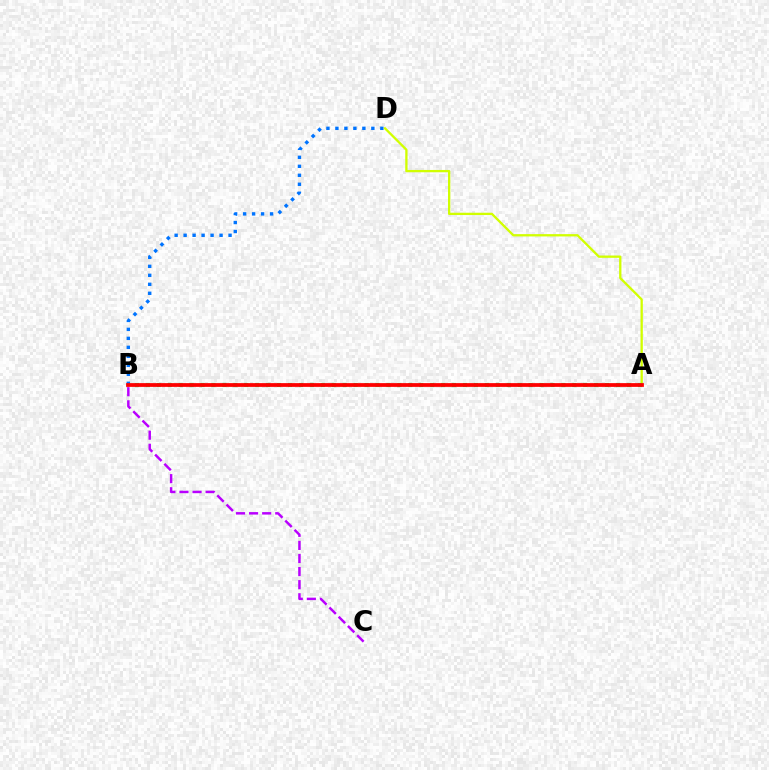{('B', 'D'): [{'color': '#0074ff', 'line_style': 'dotted', 'thickness': 2.44}], ('A', 'D'): [{'color': '#d1ff00', 'line_style': 'solid', 'thickness': 1.66}], ('A', 'B'): [{'color': '#00ff5c', 'line_style': 'dotted', 'thickness': 2.97}, {'color': '#ff0000', 'line_style': 'solid', 'thickness': 2.71}], ('B', 'C'): [{'color': '#b900ff', 'line_style': 'dashed', 'thickness': 1.78}]}